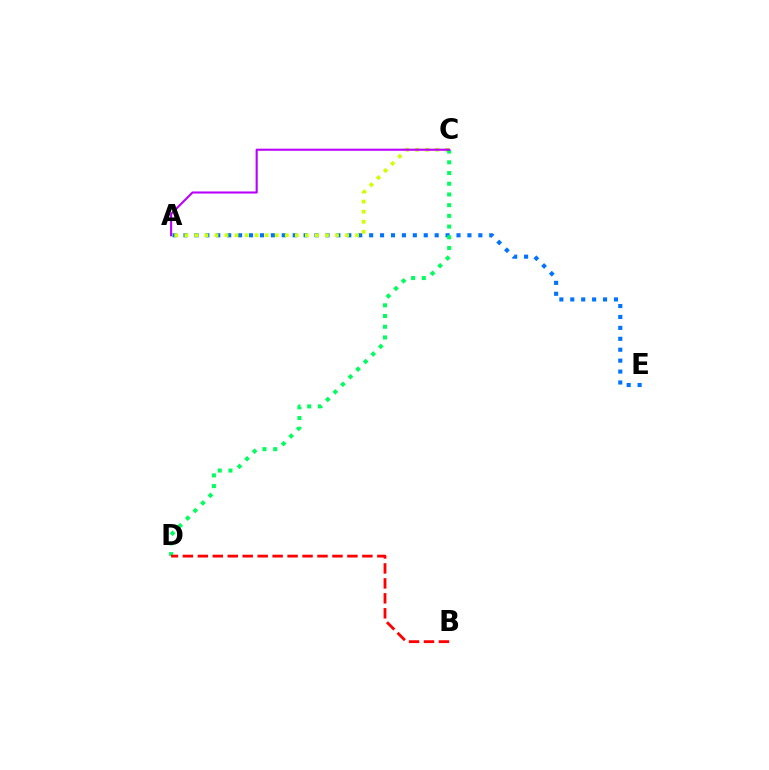{('A', 'E'): [{'color': '#0074ff', 'line_style': 'dotted', 'thickness': 2.97}], ('A', 'C'): [{'color': '#d1ff00', 'line_style': 'dotted', 'thickness': 2.73}, {'color': '#b900ff', 'line_style': 'solid', 'thickness': 1.51}], ('C', 'D'): [{'color': '#00ff5c', 'line_style': 'dotted', 'thickness': 2.91}], ('B', 'D'): [{'color': '#ff0000', 'line_style': 'dashed', 'thickness': 2.03}]}